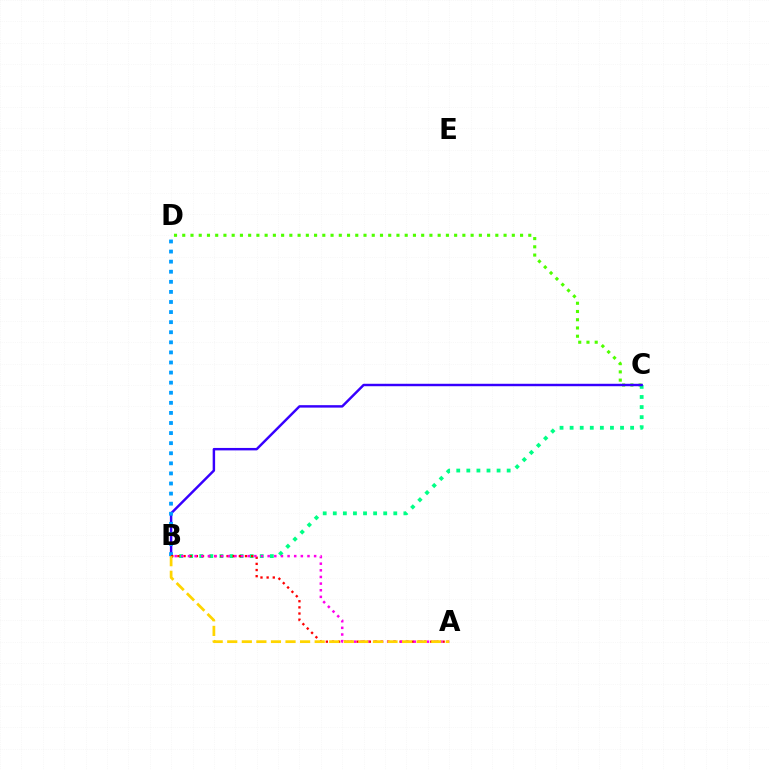{('C', 'D'): [{'color': '#4fff00', 'line_style': 'dotted', 'thickness': 2.24}], ('B', 'C'): [{'color': '#00ff86', 'line_style': 'dotted', 'thickness': 2.74}, {'color': '#3700ff', 'line_style': 'solid', 'thickness': 1.76}], ('B', 'D'): [{'color': '#009eff', 'line_style': 'dotted', 'thickness': 2.74}], ('A', 'B'): [{'color': '#ff0000', 'line_style': 'dotted', 'thickness': 1.67}, {'color': '#ff00ed', 'line_style': 'dotted', 'thickness': 1.8}, {'color': '#ffd500', 'line_style': 'dashed', 'thickness': 1.98}]}